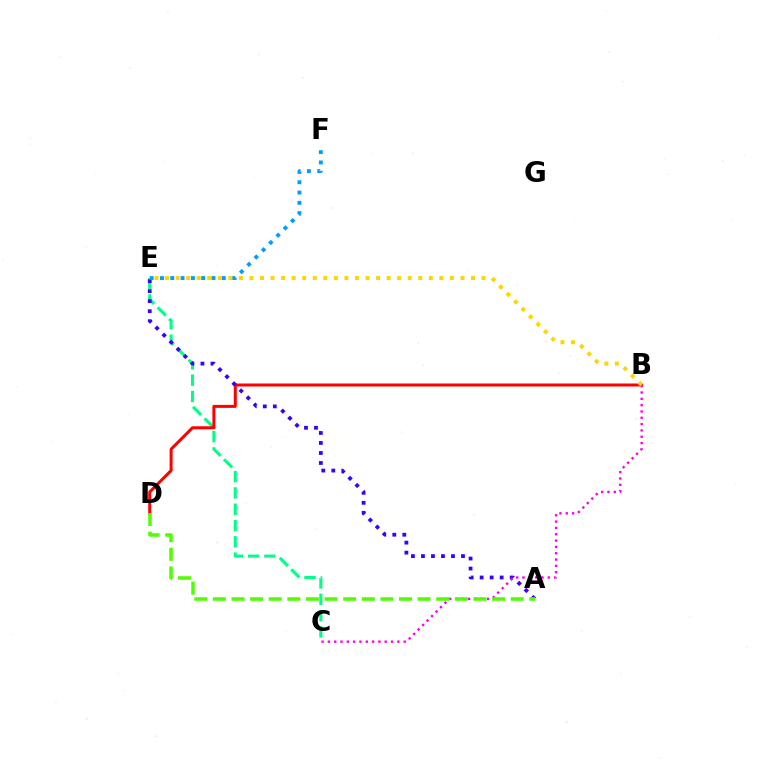{('C', 'E'): [{'color': '#00ff86', 'line_style': 'dashed', 'thickness': 2.22}], ('B', 'D'): [{'color': '#ff0000', 'line_style': 'solid', 'thickness': 2.16}], ('A', 'E'): [{'color': '#3700ff', 'line_style': 'dotted', 'thickness': 2.72}], ('B', 'C'): [{'color': '#ff00ed', 'line_style': 'dotted', 'thickness': 1.72}], ('E', 'F'): [{'color': '#009eff', 'line_style': 'dotted', 'thickness': 2.8}], ('A', 'D'): [{'color': '#4fff00', 'line_style': 'dashed', 'thickness': 2.53}], ('B', 'E'): [{'color': '#ffd500', 'line_style': 'dotted', 'thickness': 2.87}]}